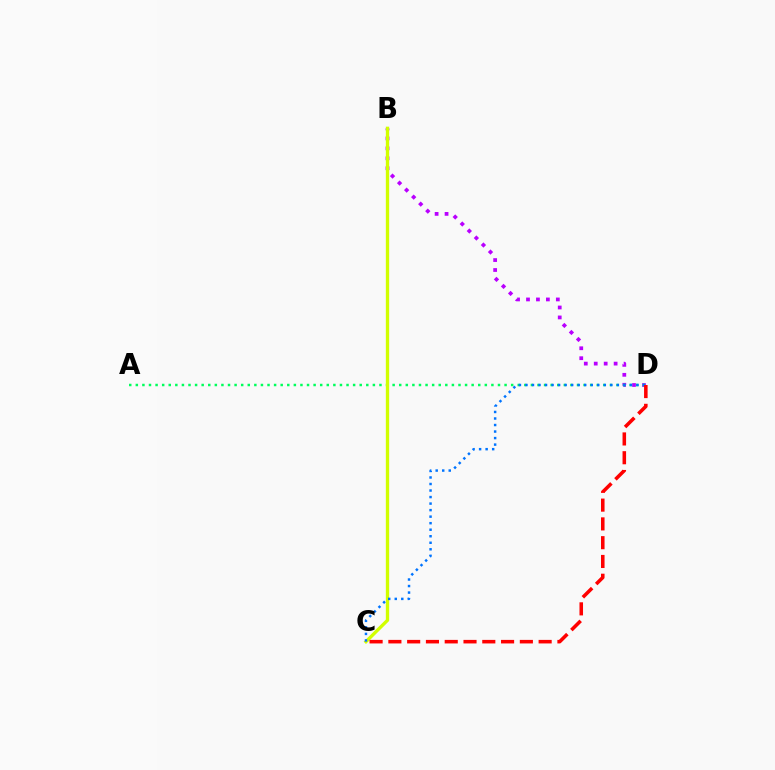{('B', 'D'): [{'color': '#b900ff', 'line_style': 'dotted', 'thickness': 2.7}], ('A', 'D'): [{'color': '#00ff5c', 'line_style': 'dotted', 'thickness': 1.79}], ('B', 'C'): [{'color': '#d1ff00', 'line_style': 'solid', 'thickness': 2.39}], ('C', 'D'): [{'color': '#0074ff', 'line_style': 'dotted', 'thickness': 1.77}, {'color': '#ff0000', 'line_style': 'dashed', 'thickness': 2.55}]}